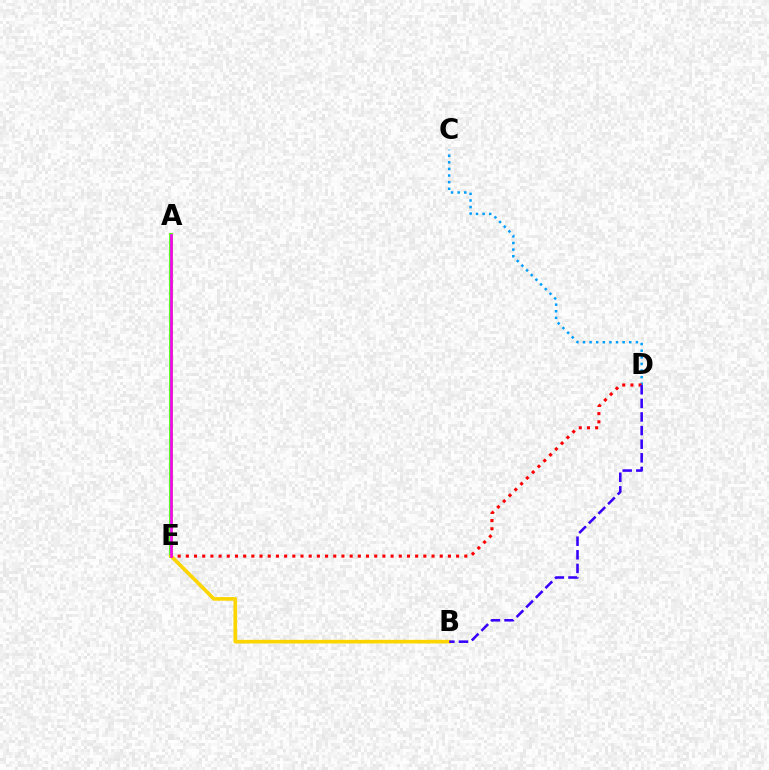{('A', 'E'): [{'color': '#4fff00', 'line_style': 'solid', 'thickness': 2.7}, {'color': '#00ff86', 'line_style': 'solid', 'thickness': 1.54}, {'color': '#ff00ed', 'line_style': 'solid', 'thickness': 1.91}], ('C', 'D'): [{'color': '#009eff', 'line_style': 'dotted', 'thickness': 1.8}], ('B', 'E'): [{'color': '#ffd500', 'line_style': 'solid', 'thickness': 2.63}], ('D', 'E'): [{'color': '#ff0000', 'line_style': 'dotted', 'thickness': 2.23}], ('B', 'D'): [{'color': '#3700ff', 'line_style': 'dashed', 'thickness': 1.85}]}